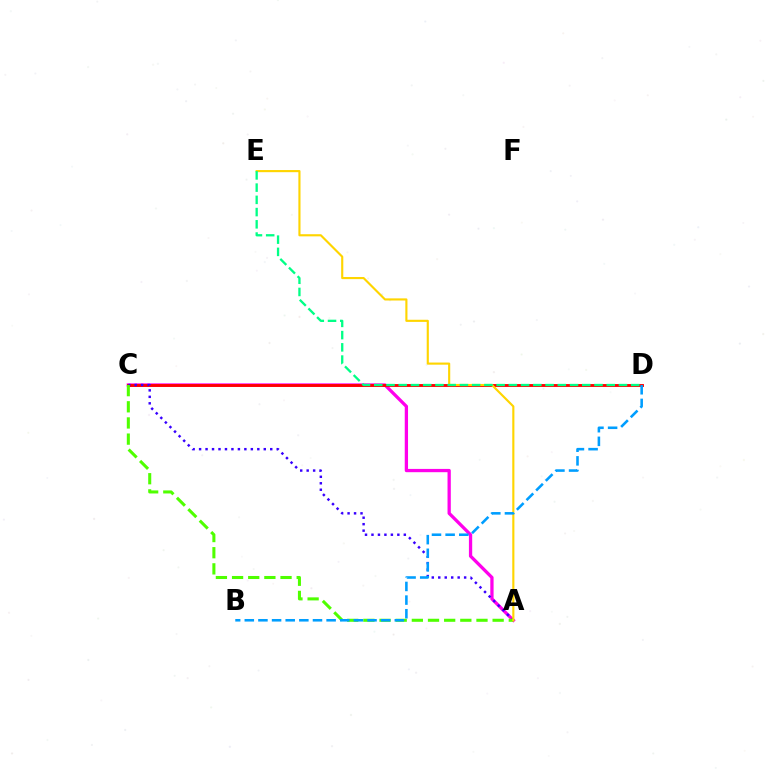{('A', 'C'): [{'color': '#ff00ed', 'line_style': 'solid', 'thickness': 2.36}, {'color': '#3700ff', 'line_style': 'dotted', 'thickness': 1.76}, {'color': '#4fff00', 'line_style': 'dashed', 'thickness': 2.19}], ('C', 'D'): [{'color': '#ff0000', 'line_style': 'solid', 'thickness': 2.07}], ('A', 'E'): [{'color': '#ffd500', 'line_style': 'solid', 'thickness': 1.54}], ('D', 'E'): [{'color': '#00ff86', 'line_style': 'dashed', 'thickness': 1.66}], ('B', 'D'): [{'color': '#009eff', 'line_style': 'dashed', 'thickness': 1.85}]}